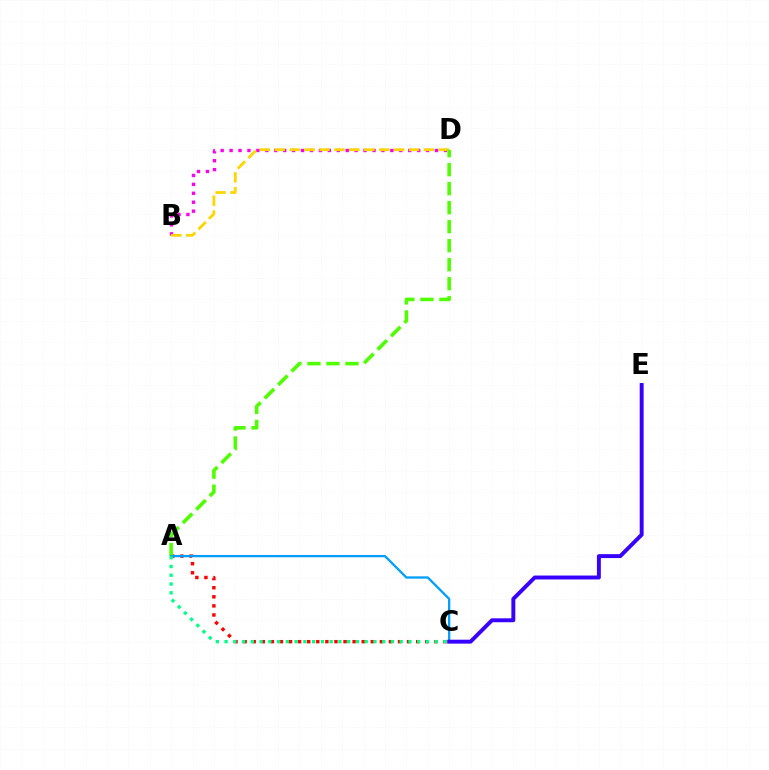{('B', 'D'): [{'color': '#ff00ed', 'line_style': 'dotted', 'thickness': 2.43}, {'color': '#ffd500', 'line_style': 'dashed', 'thickness': 2.03}], ('A', 'C'): [{'color': '#ff0000', 'line_style': 'dotted', 'thickness': 2.47}, {'color': '#009eff', 'line_style': 'solid', 'thickness': 1.65}, {'color': '#00ff86', 'line_style': 'dotted', 'thickness': 2.38}], ('A', 'D'): [{'color': '#4fff00', 'line_style': 'dashed', 'thickness': 2.58}], ('C', 'E'): [{'color': '#3700ff', 'line_style': 'solid', 'thickness': 2.82}]}